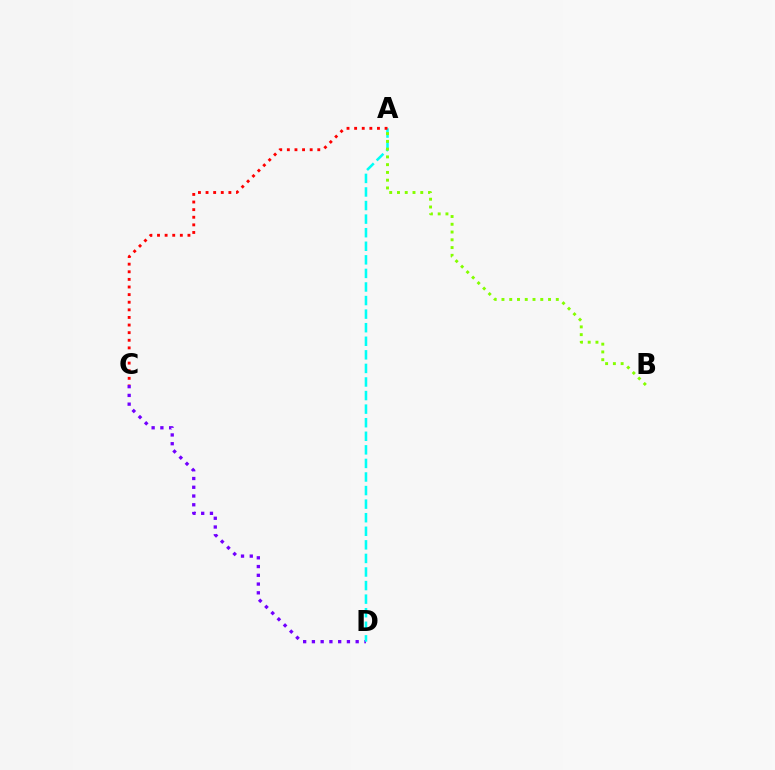{('C', 'D'): [{'color': '#7200ff', 'line_style': 'dotted', 'thickness': 2.38}], ('A', 'D'): [{'color': '#00fff6', 'line_style': 'dashed', 'thickness': 1.84}], ('A', 'C'): [{'color': '#ff0000', 'line_style': 'dotted', 'thickness': 2.07}], ('A', 'B'): [{'color': '#84ff00', 'line_style': 'dotted', 'thickness': 2.11}]}